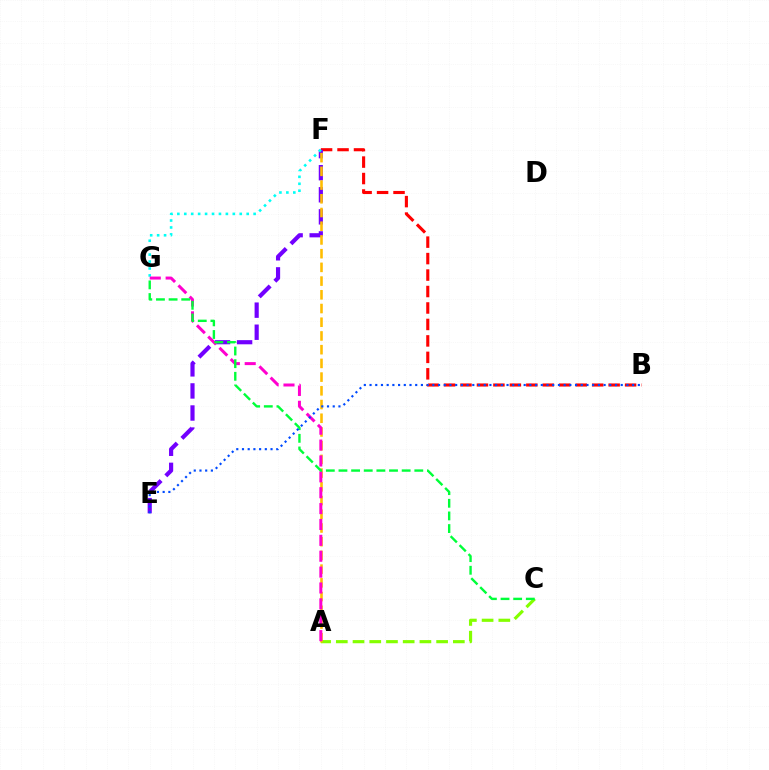{('A', 'C'): [{'color': '#84ff00', 'line_style': 'dashed', 'thickness': 2.27}], ('B', 'F'): [{'color': '#ff0000', 'line_style': 'dashed', 'thickness': 2.24}], ('E', 'F'): [{'color': '#7200ff', 'line_style': 'dashed', 'thickness': 3.0}], ('F', 'G'): [{'color': '#00fff6', 'line_style': 'dotted', 'thickness': 1.88}], ('A', 'F'): [{'color': '#ffbd00', 'line_style': 'dashed', 'thickness': 1.86}], ('A', 'G'): [{'color': '#ff00cf', 'line_style': 'dashed', 'thickness': 2.16}], ('C', 'G'): [{'color': '#00ff39', 'line_style': 'dashed', 'thickness': 1.72}], ('B', 'E'): [{'color': '#004bff', 'line_style': 'dotted', 'thickness': 1.55}]}